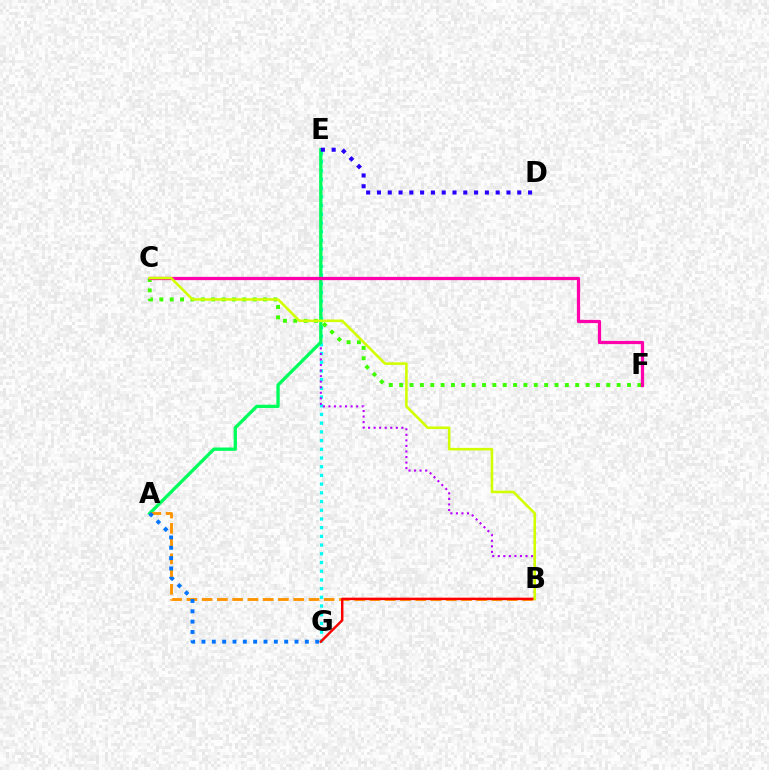{('E', 'G'): [{'color': '#00fff6', 'line_style': 'dotted', 'thickness': 2.37}], ('B', 'E'): [{'color': '#b900ff', 'line_style': 'dotted', 'thickness': 1.51}], ('A', 'E'): [{'color': '#00ff5c', 'line_style': 'solid', 'thickness': 2.39}], ('A', 'B'): [{'color': '#ff9400', 'line_style': 'dashed', 'thickness': 2.07}], ('C', 'F'): [{'color': '#3dff00', 'line_style': 'dotted', 'thickness': 2.81}, {'color': '#ff00ac', 'line_style': 'solid', 'thickness': 2.34}], ('B', 'G'): [{'color': '#ff0000', 'line_style': 'solid', 'thickness': 1.77}], ('D', 'E'): [{'color': '#2500ff', 'line_style': 'dotted', 'thickness': 2.93}], ('B', 'C'): [{'color': '#d1ff00', 'line_style': 'solid', 'thickness': 1.86}], ('A', 'G'): [{'color': '#0074ff', 'line_style': 'dotted', 'thickness': 2.81}]}